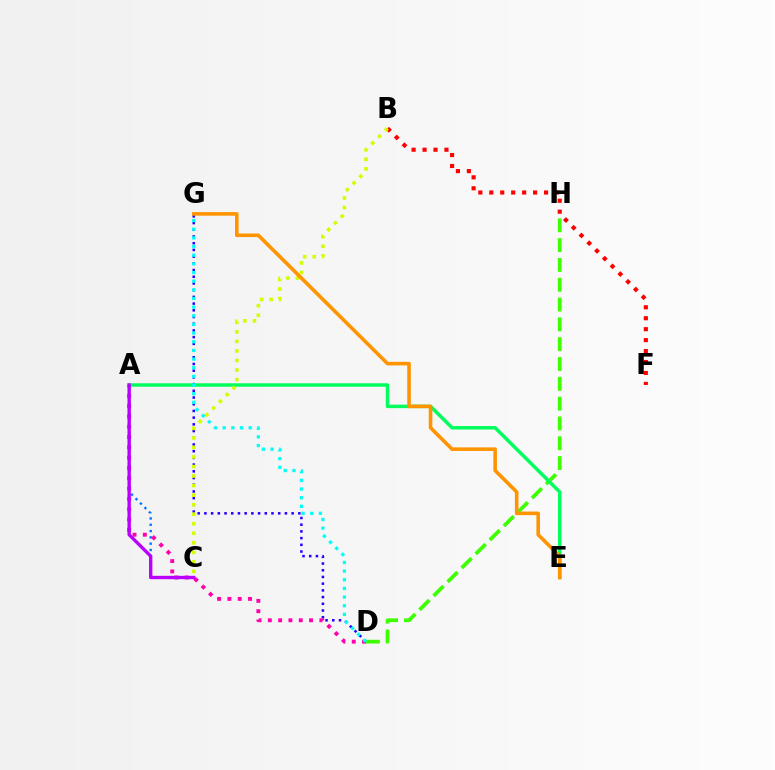{('B', 'F'): [{'color': '#ff0000', 'line_style': 'dotted', 'thickness': 2.98}], ('D', 'G'): [{'color': '#2500ff', 'line_style': 'dotted', 'thickness': 1.82}, {'color': '#00fff6', 'line_style': 'dotted', 'thickness': 2.35}], ('A', 'D'): [{'color': '#ff00ac', 'line_style': 'dotted', 'thickness': 2.8}], ('D', 'H'): [{'color': '#3dff00', 'line_style': 'dashed', 'thickness': 2.69}], ('A', 'C'): [{'color': '#0074ff', 'line_style': 'dotted', 'thickness': 1.71}, {'color': '#b900ff', 'line_style': 'solid', 'thickness': 2.42}], ('A', 'E'): [{'color': '#00ff5c', 'line_style': 'solid', 'thickness': 2.49}], ('B', 'C'): [{'color': '#d1ff00', 'line_style': 'dotted', 'thickness': 2.59}], ('E', 'G'): [{'color': '#ff9400', 'line_style': 'solid', 'thickness': 2.58}]}